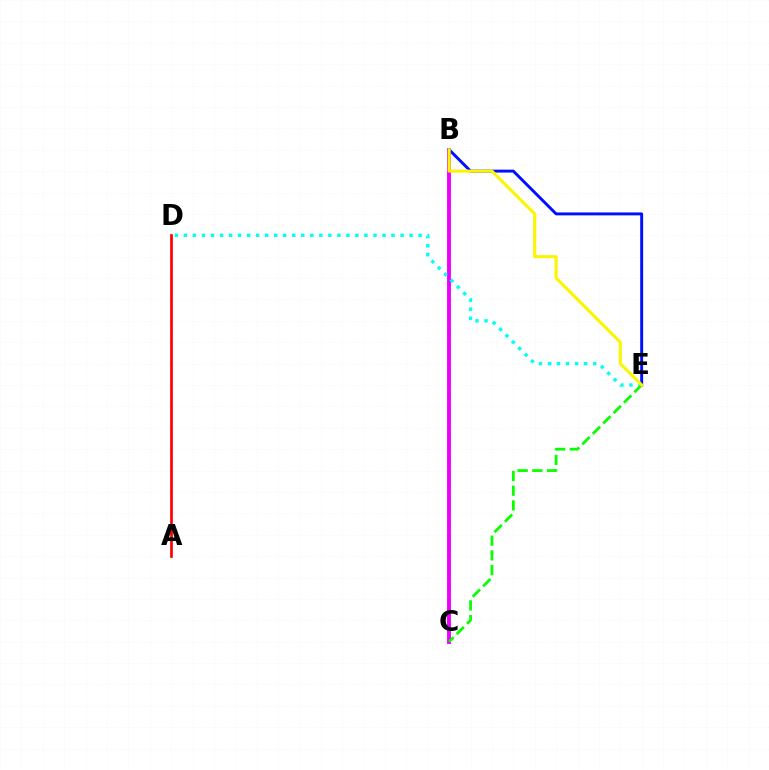{('B', 'C'): [{'color': '#ee00ff', 'line_style': 'solid', 'thickness': 2.81}], ('B', 'E'): [{'color': '#0010ff', 'line_style': 'solid', 'thickness': 2.11}, {'color': '#fcf500', 'line_style': 'solid', 'thickness': 2.23}], ('A', 'D'): [{'color': '#ff0000', 'line_style': 'solid', 'thickness': 1.95}], ('D', 'E'): [{'color': '#00fff6', 'line_style': 'dotted', 'thickness': 2.45}], ('C', 'E'): [{'color': '#08ff00', 'line_style': 'dashed', 'thickness': 2.0}]}